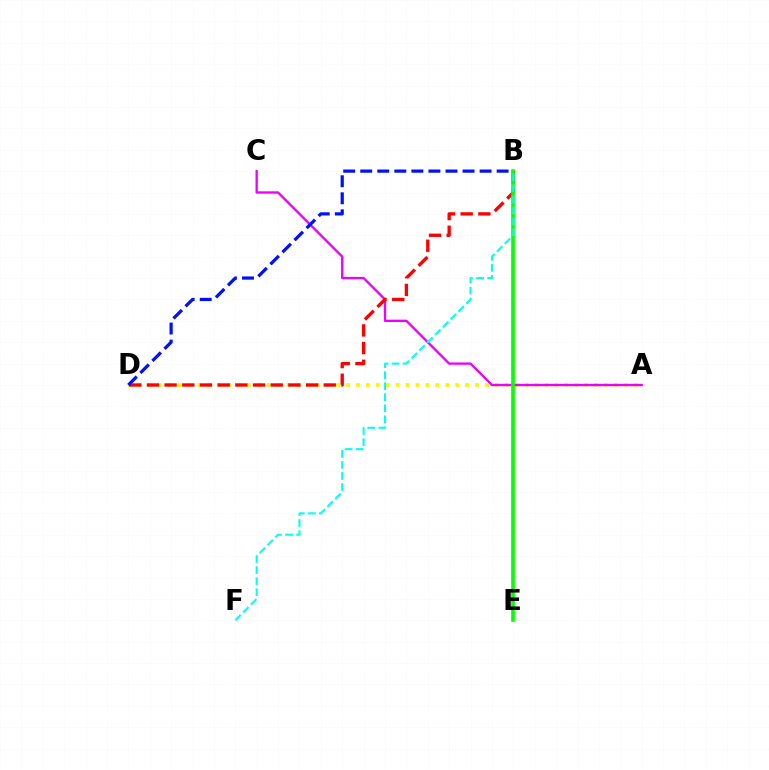{('A', 'D'): [{'color': '#fcf500', 'line_style': 'dotted', 'thickness': 2.69}], ('A', 'C'): [{'color': '#ee00ff', 'line_style': 'solid', 'thickness': 1.68}], ('B', 'D'): [{'color': '#ff0000', 'line_style': 'dashed', 'thickness': 2.4}, {'color': '#0010ff', 'line_style': 'dashed', 'thickness': 2.32}], ('B', 'E'): [{'color': '#08ff00', 'line_style': 'solid', 'thickness': 2.63}], ('B', 'F'): [{'color': '#00fff6', 'line_style': 'dashed', 'thickness': 1.5}]}